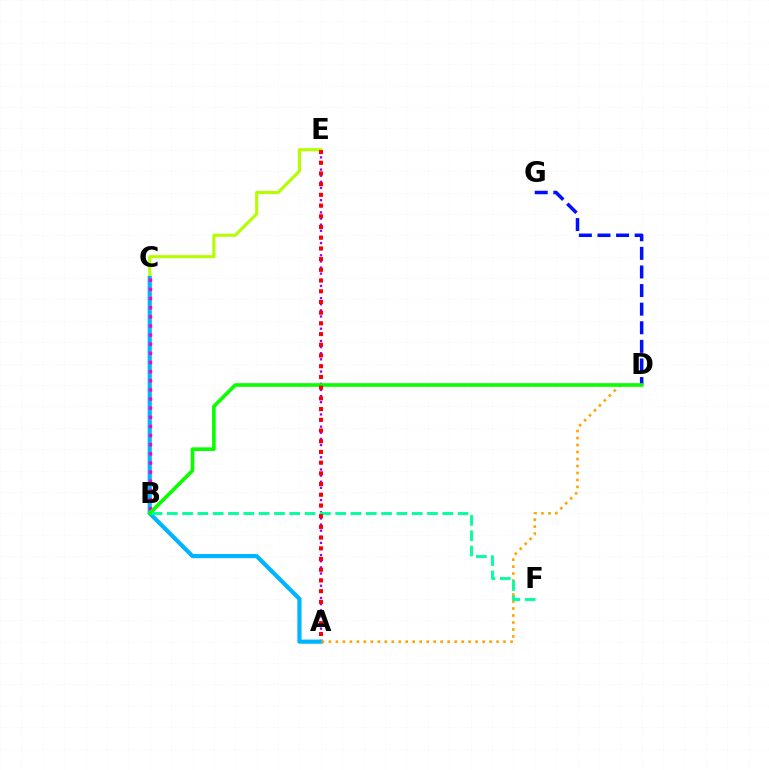{('A', 'E'): [{'color': '#9b00ff', 'line_style': 'dotted', 'thickness': 1.66}, {'color': '#ff0000', 'line_style': 'dotted', 'thickness': 2.91}], ('C', 'E'): [{'color': '#b3ff00', 'line_style': 'solid', 'thickness': 2.23}], ('A', 'C'): [{'color': '#00b5ff', 'line_style': 'solid', 'thickness': 3.0}], ('A', 'D'): [{'color': '#ffa500', 'line_style': 'dotted', 'thickness': 1.9}], ('D', 'G'): [{'color': '#0010ff', 'line_style': 'dashed', 'thickness': 2.53}], ('B', 'C'): [{'color': '#ff00bd', 'line_style': 'dotted', 'thickness': 2.48}], ('B', 'D'): [{'color': '#08ff00', 'line_style': 'solid', 'thickness': 2.61}], ('B', 'F'): [{'color': '#00ff9d', 'line_style': 'dashed', 'thickness': 2.08}]}